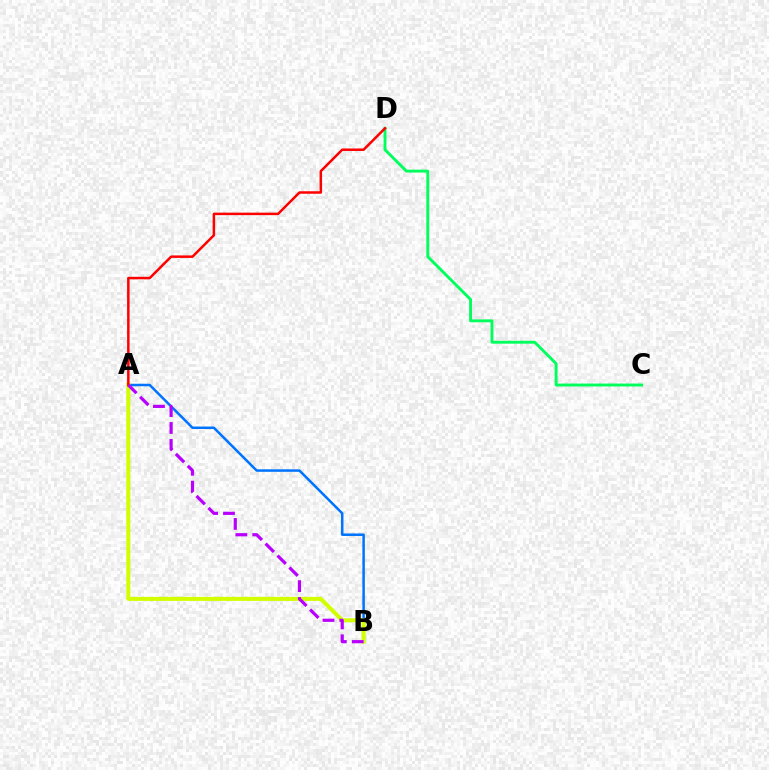{('A', 'B'): [{'color': '#0074ff', 'line_style': 'solid', 'thickness': 1.81}, {'color': '#d1ff00', 'line_style': 'solid', 'thickness': 2.91}, {'color': '#b900ff', 'line_style': 'dashed', 'thickness': 2.29}], ('C', 'D'): [{'color': '#00ff5c', 'line_style': 'solid', 'thickness': 2.08}], ('A', 'D'): [{'color': '#ff0000', 'line_style': 'solid', 'thickness': 1.79}]}